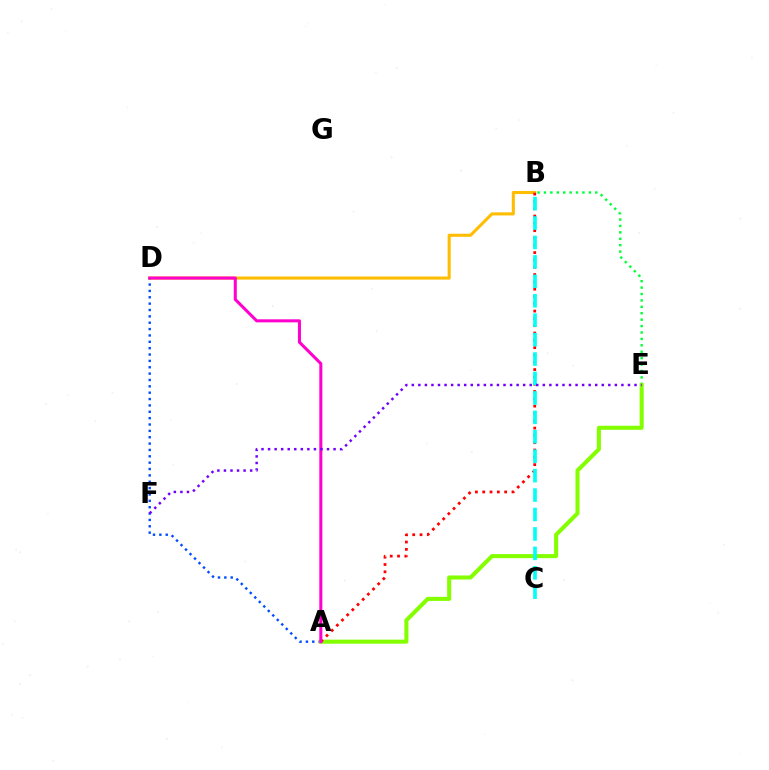{('B', 'E'): [{'color': '#00ff39', 'line_style': 'dotted', 'thickness': 1.74}], ('B', 'D'): [{'color': '#ffbd00', 'line_style': 'solid', 'thickness': 2.21}], ('A', 'D'): [{'color': '#004bff', 'line_style': 'dotted', 'thickness': 1.73}, {'color': '#ff00cf', 'line_style': 'solid', 'thickness': 2.19}], ('A', 'E'): [{'color': '#84ff00', 'line_style': 'solid', 'thickness': 2.93}], ('A', 'B'): [{'color': '#ff0000', 'line_style': 'dotted', 'thickness': 1.99}], ('B', 'C'): [{'color': '#00fff6', 'line_style': 'dashed', 'thickness': 2.64}], ('E', 'F'): [{'color': '#7200ff', 'line_style': 'dotted', 'thickness': 1.78}]}